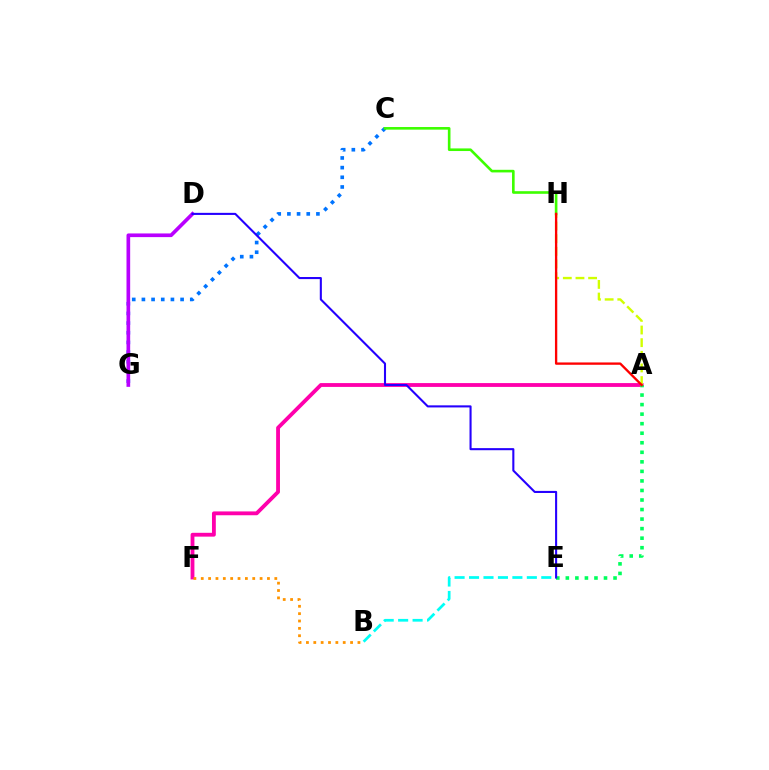{('A', 'F'): [{'color': '#ff00ac', 'line_style': 'solid', 'thickness': 2.76}], ('C', 'G'): [{'color': '#0074ff', 'line_style': 'dotted', 'thickness': 2.63}], ('B', 'E'): [{'color': '#00fff6', 'line_style': 'dashed', 'thickness': 1.96}], ('C', 'H'): [{'color': '#3dff00', 'line_style': 'solid', 'thickness': 1.89}], ('A', 'H'): [{'color': '#d1ff00', 'line_style': 'dashed', 'thickness': 1.72}, {'color': '#ff0000', 'line_style': 'solid', 'thickness': 1.68}], ('D', 'G'): [{'color': '#b900ff', 'line_style': 'solid', 'thickness': 2.64}], ('A', 'E'): [{'color': '#00ff5c', 'line_style': 'dotted', 'thickness': 2.59}], ('D', 'E'): [{'color': '#2500ff', 'line_style': 'solid', 'thickness': 1.5}], ('B', 'F'): [{'color': '#ff9400', 'line_style': 'dotted', 'thickness': 2.0}]}